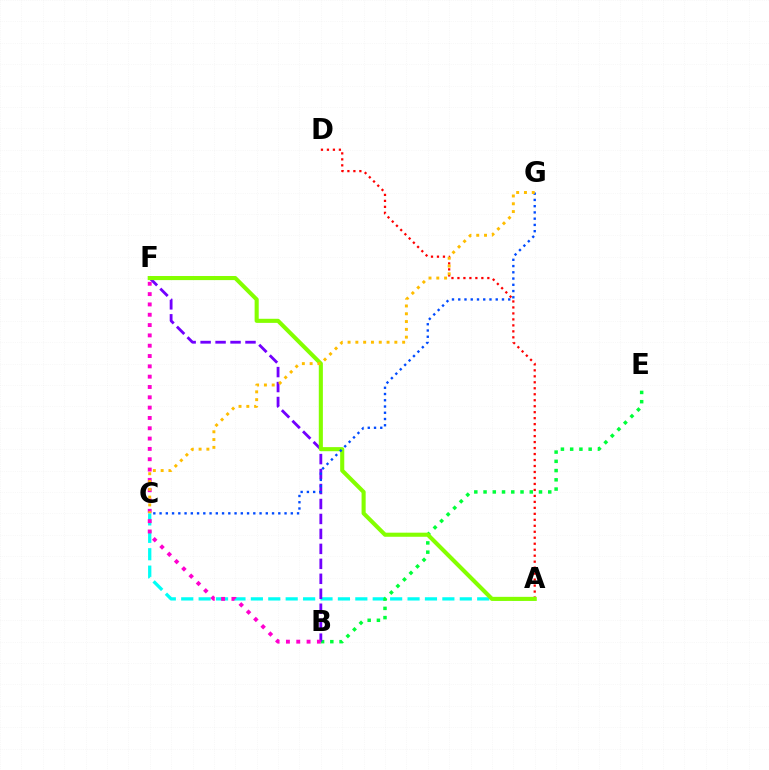{('A', 'C'): [{'color': '#00fff6', 'line_style': 'dashed', 'thickness': 2.37}], ('B', 'E'): [{'color': '#00ff39', 'line_style': 'dotted', 'thickness': 2.51}], ('B', 'F'): [{'color': '#7200ff', 'line_style': 'dashed', 'thickness': 2.03}, {'color': '#ff00cf', 'line_style': 'dotted', 'thickness': 2.8}], ('A', 'D'): [{'color': '#ff0000', 'line_style': 'dotted', 'thickness': 1.62}], ('A', 'F'): [{'color': '#84ff00', 'line_style': 'solid', 'thickness': 2.95}], ('C', 'G'): [{'color': '#004bff', 'line_style': 'dotted', 'thickness': 1.7}, {'color': '#ffbd00', 'line_style': 'dotted', 'thickness': 2.12}]}